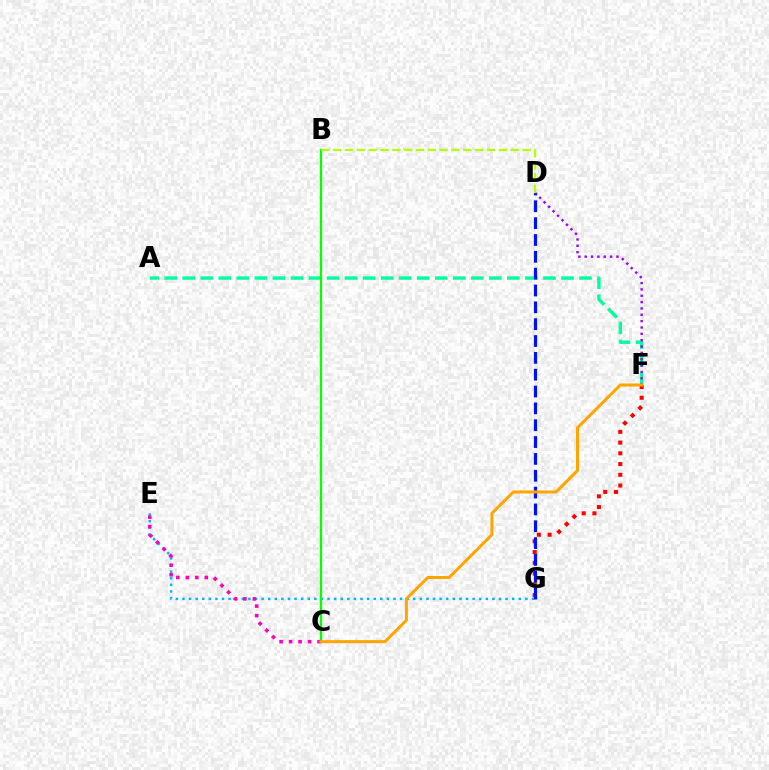{('E', 'G'): [{'color': '#00b5ff', 'line_style': 'dotted', 'thickness': 1.79}], ('C', 'E'): [{'color': '#ff00bd', 'line_style': 'dotted', 'thickness': 2.58}], ('A', 'F'): [{'color': '#00ff9d', 'line_style': 'dashed', 'thickness': 2.45}], ('B', 'C'): [{'color': '#08ff00', 'line_style': 'solid', 'thickness': 1.65}], ('D', 'F'): [{'color': '#9b00ff', 'line_style': 'dotted', 'thickness': 1.72}], ('F', 'G'): [{'color': '#ff0000', 'line_style': 'dotted', 'thickness': 2.92}], ('D', 'G'): [{'color': '#0010ff', 'line_style': 'dashed', 'thickness': 2.29}], ('C', 'F'): [{'color': '#ffa500', 'line_style': 'solid', 'thickness': 2.17}], ('B', 'D'): [{'color': '#b3ff00', 'line_style': 'dashed', 'thickness': 1.61}]}